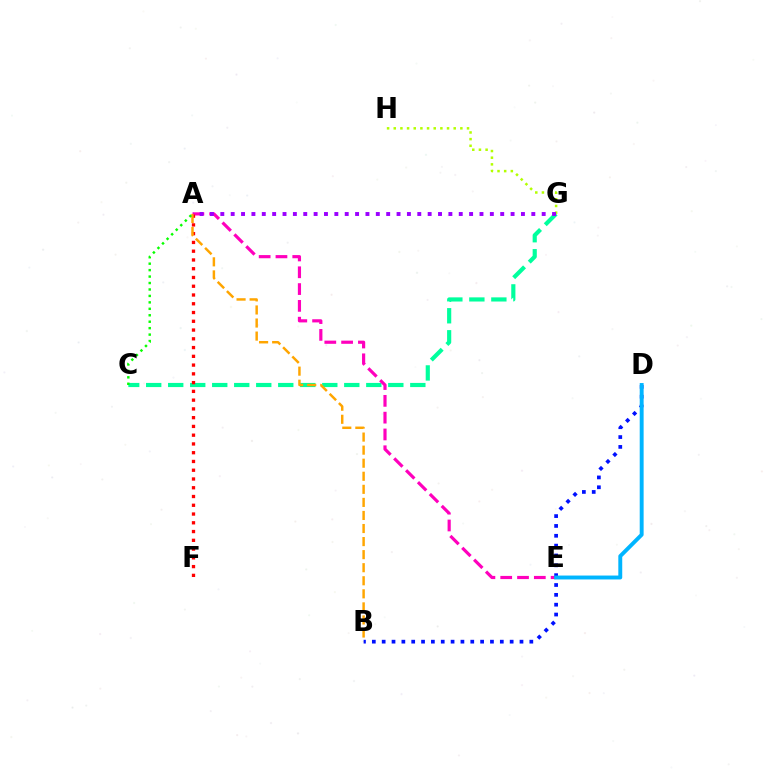{('C', 'G'): [{'color': '#00ff9d', 'line_style': 'dashed', 'thickness': 2.99}], ('A', 'E'): [{'color': '#ff00bd', 'line_style': 'dashed', 'thickness': 2.28}], ('A', 'F'): [{'color': '#ff0000', 'line_style': 'dotted', 'thickness': 2.38}], ('G', 'H'): [{'color': '#b3ff00', 'line_style': 'dotted', 'thickness': 1.81}], ('A', 'B'): [{'color': '#ffa500', 'line_style': 'dashed', 'thickness': 1.77}], ('A', 'G'): [{'color': '#9b00ff', 'line_style': 'dotted', 'thickness': 2.82}], ('B', 'D'): [{'color': '#0010ff', 'line_style': 'dotted', 'thickness': 2.67}], ('A', 'C'): [{'color': '#08ff00', 'line_style': 'dotted', 'thickness': 1.75}], ('D', 'E'): [{'color': '#00b5ff', 'line_style': 'solid', 'thickness': 2.82}]}